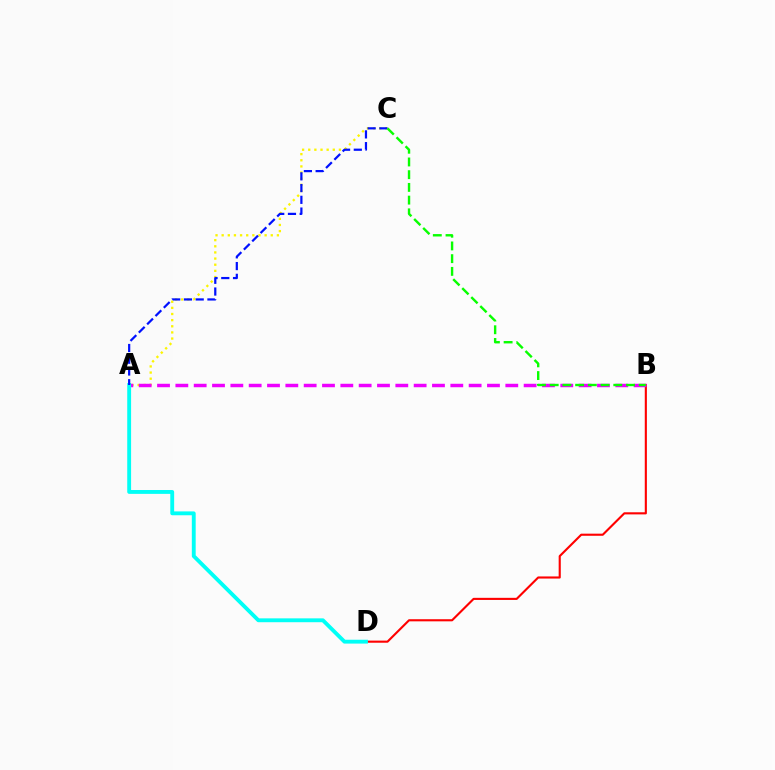{('A', 'C'): [{'color': '#fcf500', 'line_style': 'dotted', 'thickness': 1.67}, {'color': '#0010ff', 'line_style': 'dashed', 'thickness': 1.6}], ('B', 'D'): [{'color': '#ff0000', 'line_style': 'solid', 'thickness': 1.52}], ('A', 'B'): [{'color': '#ee00ff', 'line_style': 'dashed', 'thickness': 2.49}], ('A', 'D'): [{'color': '#00fff6', 'line_style': 'solid', 'thickness': 2.78}], ('B', 'C'): [{'color': '#08ff00', 'line_style': 'dashed', 'thickness': 1.73}]}